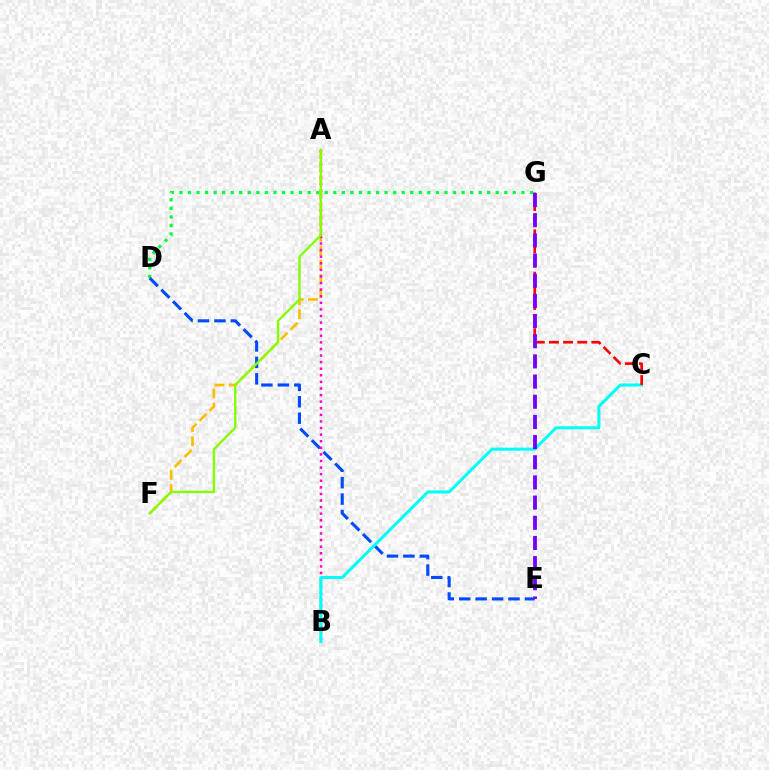{('A', 'F'): [{'color': '#ffbd00', 'line_style': 'dashed', 'thickness': 1.92}, {'color': '#84ff00', 'line_style': 'solid', 'thickness': 1.7}], ('D', 'G'): [{'color': '#00ff39', 'line_style': 'dotted', 'thickness': 2.32}], ('D', 'E'): [{'color': '#004bff', 'line_style': 'dashed', 'thickness': 2.23}], ('A', 'B'): [{'color': '#ff00cf', 'line_style': 'dotted', 'thickness': 1.79}], ('B', 'C'): [{'color': '#00fff6', 'line_style': 'solid', 'thickness': 2.18}], ('C', 'G'): [{'color': '#ff0000', 'line_style': 'dashed', 'thickness': 1.92}], ('E', 'G'): [{'color': '#7200ff', 'line_style': 'dashed', 'thickness': 2.74}]}